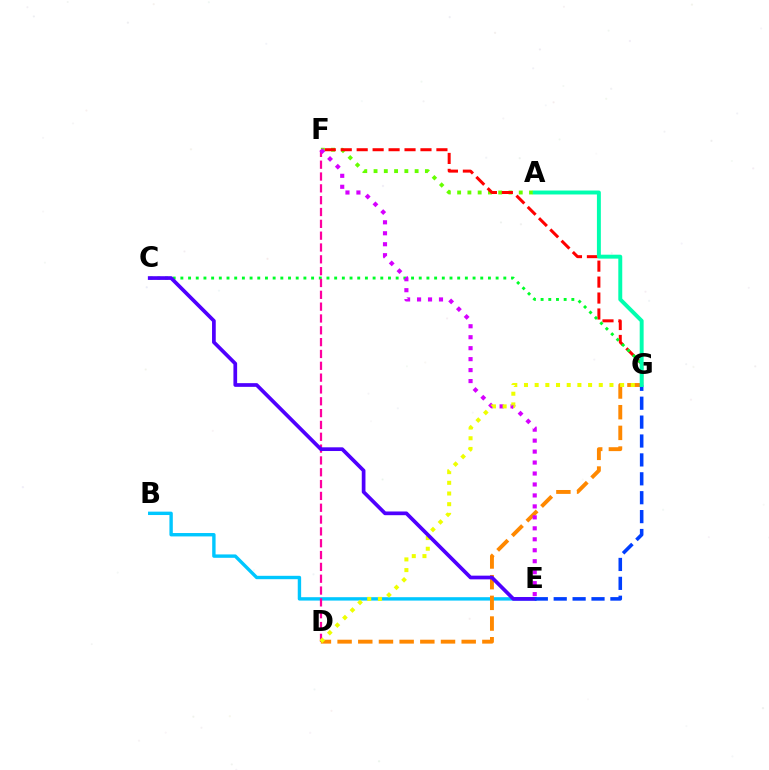{('A', 'F'): [{'color': '#66ff00', 'line_style': 'dotted', 'thickness': 2.79}], ('F', 'G'): [{'color': '#ff0000', 'line_style': 'dashed', 'thickness': 2.17}], ('C', 'G'): [{'color': '#00ff27', 'line_style': 'dotted', 'thickness': 2.09}], ('B', 'E'): [{'color': '#00c7ff', 'line_style': 'solid', 'thickness': 2.44}], ('D', 'F'): [{'color': '#ff00a0', 'line_style': 'dashed', 'thickness': 1.61}], ('D', 'G'): [{'color': '#ff8800', 'line_style': 'dashed', 'thickness': 2.81}, {'color': '#eeff00', 'line_style': 'dotted', 'thickness': 2.9}], ('E', 'F'): [{'color': '#d600ff', 'line_style': 'dotted', 'thickness': 2.98}], ('C', 'E'): [{'color': '#4f00ff', 'line_style': 'solid', 'thickness': 2.67}], ('E', 'G'): [{'color': '#003fff', 'line_style': 'dashed', 'thickness': 2.57}], ('A', 'G'): [{'color': '#00ffaf', 'line_style': 'solid', 'thickness': 2.83}]}